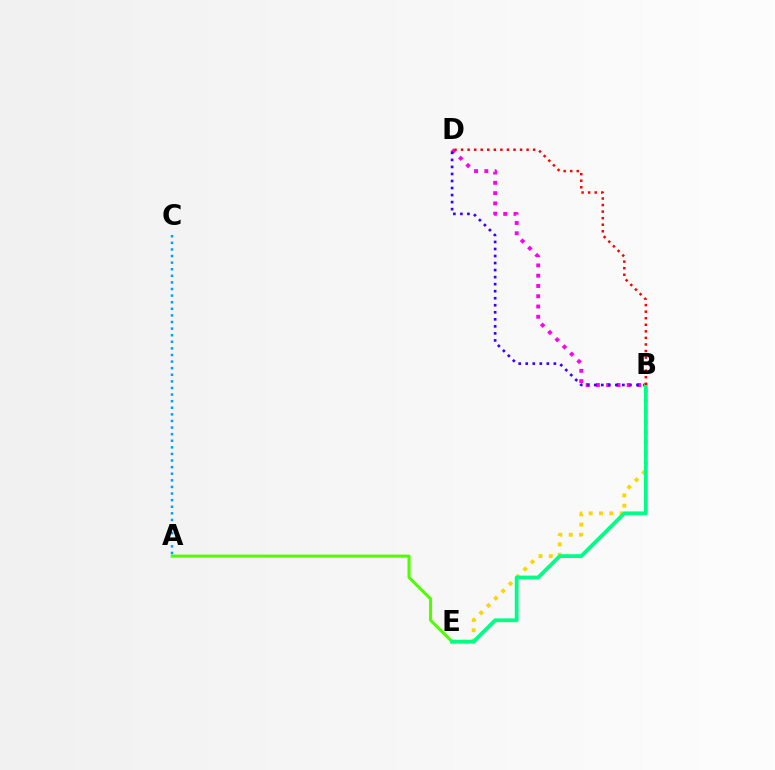{('B', 'E'): [{'color': '#ffd500', 'line_style': 'dotted', 'thickness': 2.81}, {'color': '#00ff86', 'line_style': 'solid', 'thickness': 2.73}], ('A', 'E'): [{'color': '#4fff00', 'line_style': 'solid', 'thickness': 2.2}], ('A', 'C'): [{'color': '#009eff', 'line_style': 'dotted', 'thickness': 1.79}], ('B', 'D'): [{'color': '#ff00ed', 'line_style': 'dotted', 'thickness': 2.79}, {'color': '#3700ff', 'line_style': 'dotted', 'thickness': 1.91}, {'color': '#ff0000', 'line_style': 'dotted', 'thickness': 1.78}]}